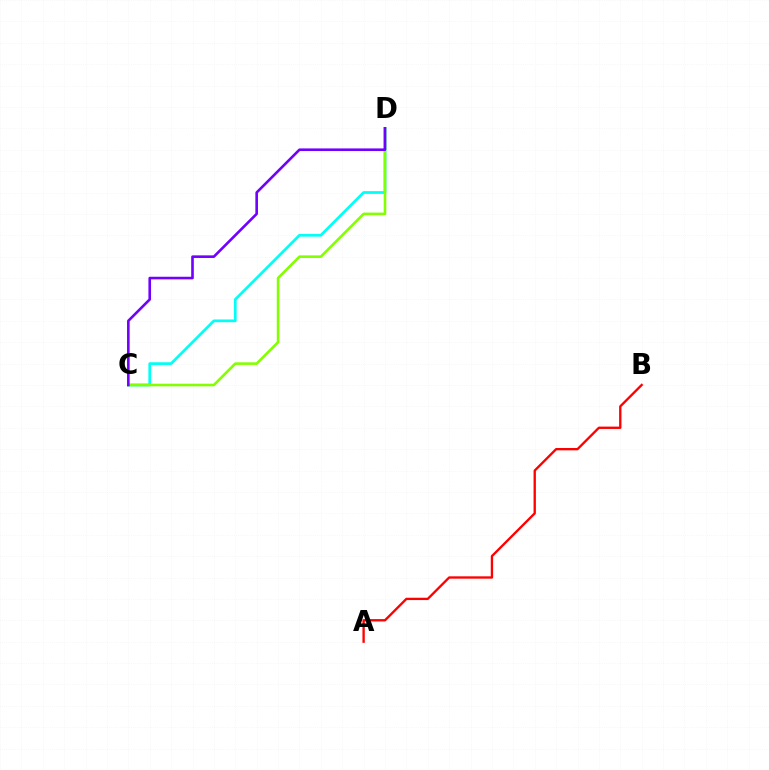{('A', 'B'): [{'color': '#ff0000', 'line_style': 'solid', 'thickness': 1.68}], ('C', 'D'): [{'color': '#00fff6', 'line_style': 'solid', 'thickness': 1.96}, {'color': '#84ff00', 'line_style': 'solid', 'thickness': 1.87}, {'color': '#7200ff', 'line_style': 'solid', 'thickness': 1.88}]}